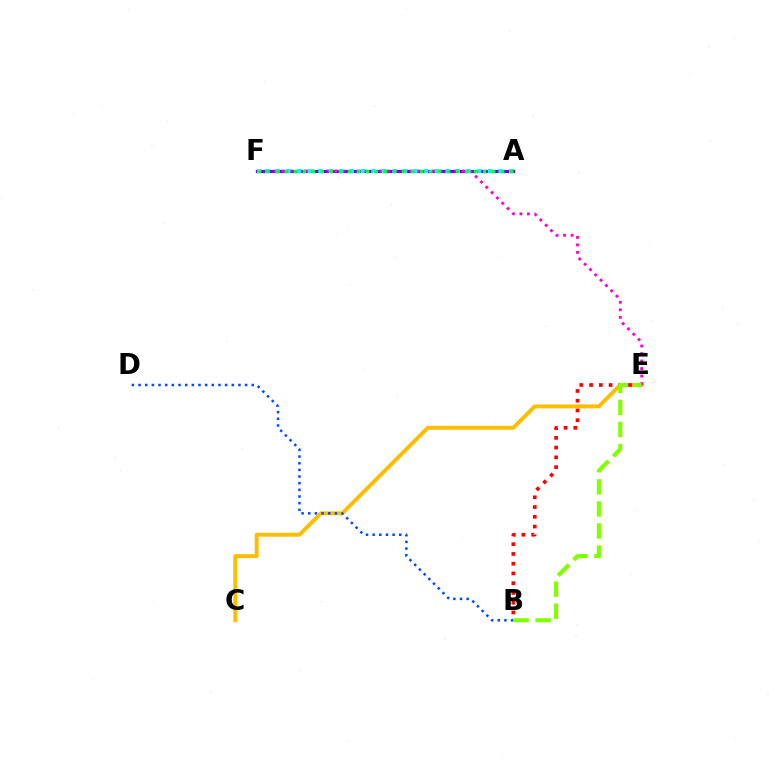{('C', 'E'): [{'color': '#ffbd00', 'line_style': 'solid', 'thickness': 2.83}], ('A', 'F'): [{'color': '#7200ff', 'line_style': 'solid', 'thickness': 2.31}, {'color': '#00fff6', 'line_style': 'dotted', 'thickness': 2.88}, {'color': '#00ff39', 'line_style': 'dotted', 'thickness': 2.45}], ('E', 'F'): [{'color': '#ff00cf', 'line_style': 'dotted', 'thickness': 2.04}], ('B', 'E'): [{'color': '#ff0000', 'line_style': 'dotted', 'thickness': 2.65}, {'color': '#84ff00', 'line_style': 'dashed', 'thickness': 3.0}], ('B', 'D'): [{'color': '#004bff', 'line_style': 'dotted', 'thickness': 1.81}]}